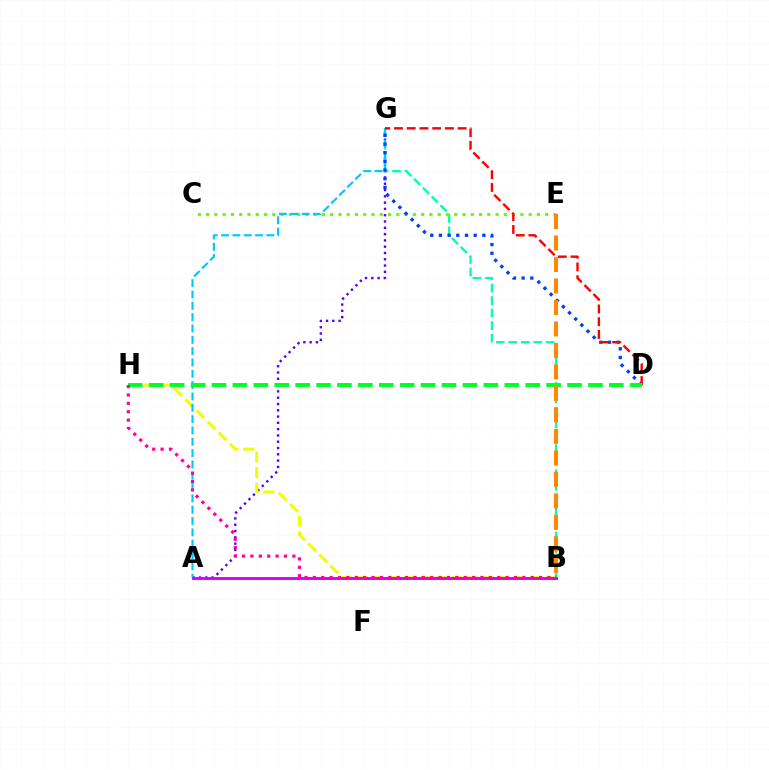{('A', 'G'): [{'color': '#4f00ff', 'line_style': 'dotted', 'thickness': 1.71}, {'color': '#00c7ff', 'line_style': 'dashed', 'thickness': 1.54}], ('B', 'H'): [{'color': '#eeff00', 'line_style': 'dashed', 'thickness': 2.14}, {'color': '#ff00a0', 'line_style': 'dotted', 'thickness': 2.28}], ('B', 'G'): [{'color': '#00ffaf', 'line_style': 'dashed', 'thickness': 1.7}], ('C', 'E'): [{'color': '#66ff00', 'line_style': 'dotted', 'thickness': 2.25}], ('D', 'G'): [{'color': '#003fff', 'line_style': 'dotted', 'thickness': 2.36}, {'color': '#ff0000', 'line_style': 'dashed', 'thickness': 1.73}], ('D', 'H'): [{'color': '#00ff27', 'line_style': 'dashed', 'thickness': 2.84}], ('B', 'E'): [{'color': '#ff8800', 'line_style': 'dashed', 'thickness': 2.92}], ('A', 'B'): [{'color': '#d600ff', 'line_style': 'solid', 'thickness': 2.08}]}